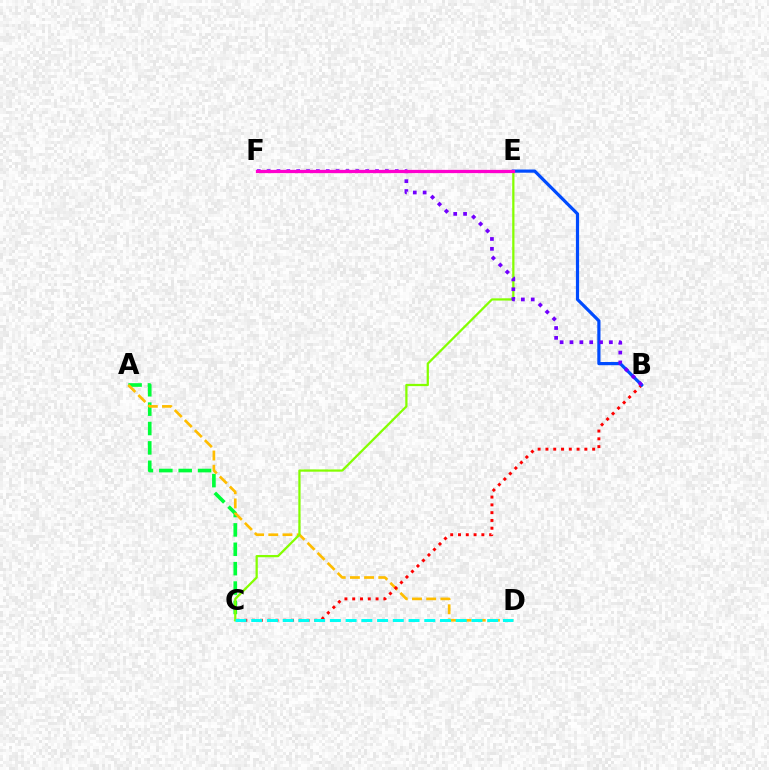{('A', 'C'): [{'color': '#00ff39', 'line_style': 'dashed', 'thickness': 2.63}], ('A', 'D'): [{'color': '#ffbd00', 'line_style': 'dashed', 'thickness': 1.93}], ('B', 'C'): [{'color': '#ff0000', 'line_style': 'dotted', 'thickness': 2.12}], ('B', 'E'): [{'color': '#004bff', 'line_style': 'solid', 'thickness': 2.3}], ('C', 'E'): [{'color': '#84ff00', 'line_style': 'solid', 'thickness': 1.62}], ('B', 'F'): [{'color': '#7200ff', 'line_style': 'dotted', 'thickness': 2.68}], ('E', 'F'): [{'color': '#ff00cf', 'line_style': 'solid', 'thickness': 2.34}], ('C', 'D'): [{'color': '#00fff6', 'line_style': 'dashed', 'thickness': 2.14}]}